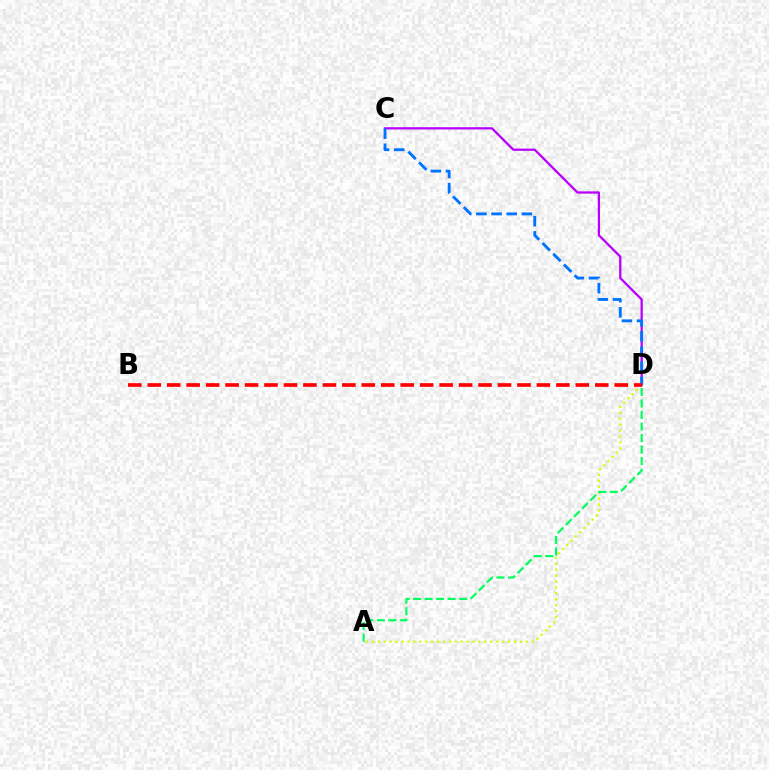{('A', 'D'): [{'color': '#d1ff00', 'line_style': 'dotted', 'thickness': 1.61}, {'color': '#00ff5c', 'line_style': 'dashed', 'thickness': 1.57}], ('C', 'D'): [{'color': '#b900ff', 'line_style': 'solid', 'thickness': 1.63}, {'color': '#0074ff', 'line_style': 'dashed', 'thickness': 2.06}], ('B', 'D'): [{'color': '#ff0000', 'line_style': 'dashed', 'thickness': 2.64}]}